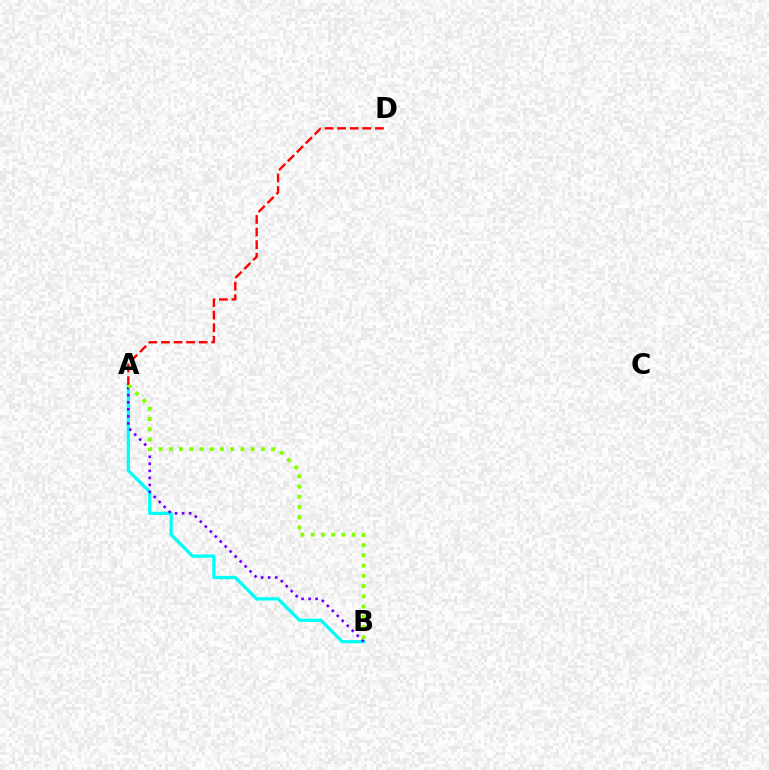{('A', 'B'): [{'color': '#00fff6', 'line_style': 'solid', 'thickness': 2.35}, {'color': '#7200ff', 'line_style': 'dotted', 'thickness': 1.91}, {'color': '#84ff00', 'line_style': 'dotted', 'thickness': 2.78}], ('A', 'D'): [{'color': '#ff0000', 'line_style': 'dashed', 'thickness': 1.71}]}